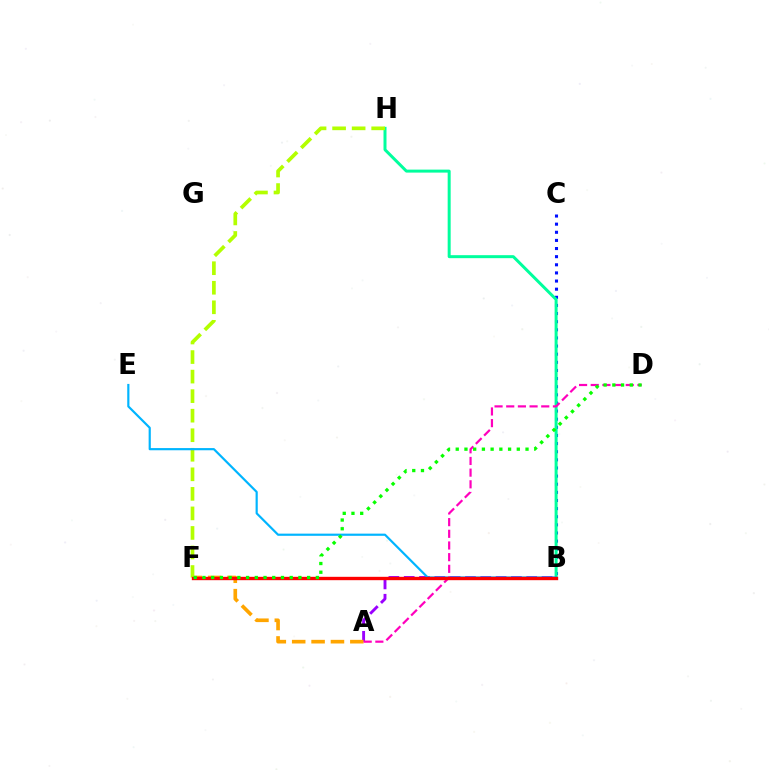{('A', 'B'): [{'color': '#9b00ff', 'line_style': 'dashed', 'thickness': 2.08}], ('B', 'C'): [{'color': '#0010ff', 'line_style': 'dotted', 'thickness': 2.21}], ('A', 'F'): [{'color': '#ffa500', 'line_style': 'dashed', 'thickness': 2.63}], ('B', 'H'): [{'color': '#00ff9d', 'line_style': 'solid', 'thickness': 2.15}], ('F', 'H'): [{'color': '#b3ff00', 'line_style': 'dashed', 'thickness': 2.65}], ('B', 'E'): [{'color': '#00b5ff', 'line_style': 'solid', 'thickness': 1.57}], ('A', 'D'): [{'color': '#ff00bd', 'line_style': 'dashed', 'thickness': 1.59}], ('B', 'F'): [{'color': '#ff0000', 'line_style': 'solid', 'thickness': 2.42}], ('D', 'F'): [{'color': '#08ff00', 'line_style': 'dotted', 'thickness': 2.37}]}